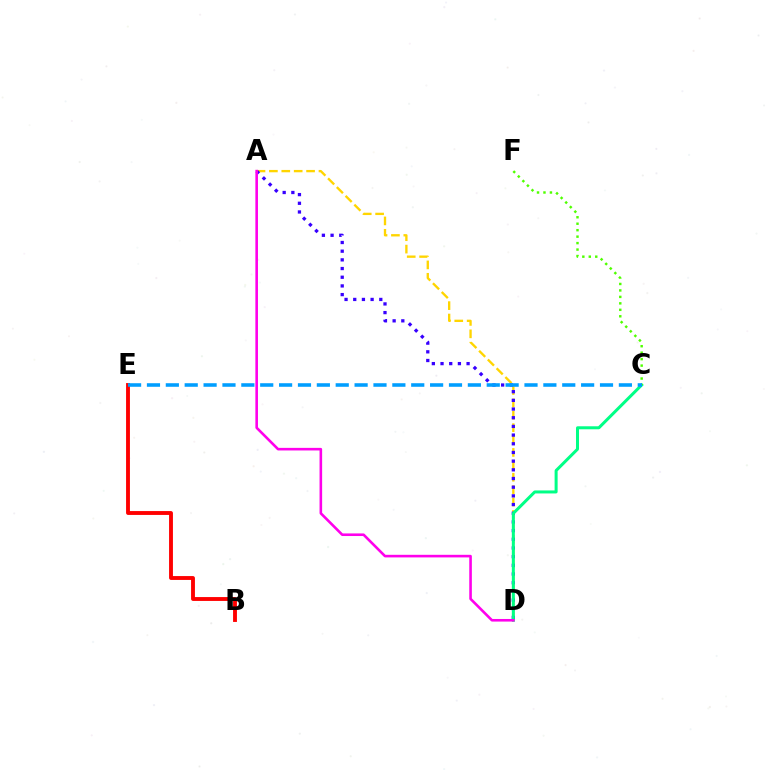{('A', 'D'): [{'color': '#ffd500', 'line_style': 'dashed', 'thickness': 1.68}, {'color': '#3700ff', 'line_style': 'dotted', 'thickness': 2.36}, {'color': '#ff00ed', 'line_style': 'solid', 'thickness': 1.87}], ('B', 'E'): [{'color': '#ff0000', 'line_style': 'solid', 'thickness': 2.78}], ('C', 'D'): [{'color': '#00ff86', 'line_style': 'solid', 'thickness': 2.17}], ('C', 'F'): [{'color': '#4fff00', 'line_style': 'dotted', 'thickness': 1.76}], ('C', 'E'): [{'color': '#009eff', 'line_style': 'dashed', 'thickness': 2.56}]}